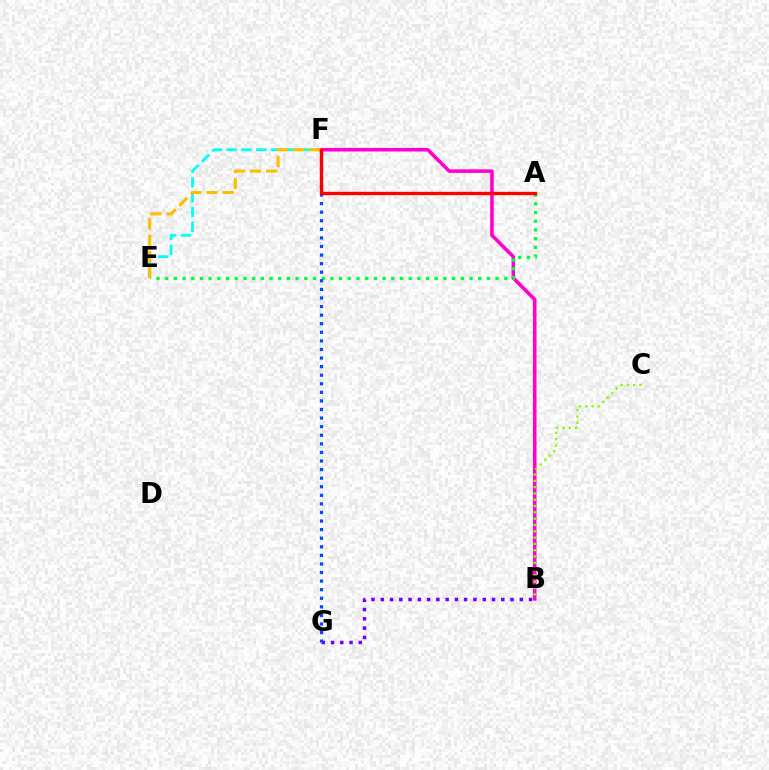{('B', 'F'): [{'color': '#ff00cf', 'line_style': 'solid', 'thickness': 2.57}], ('A', 'E'): [{'color': '#00ff39', 'line_style': 'dotted', 'thickness': 2.36}], ('E', 'F'): [{'color': '#00fff6', 'line_style': 'dashed', 'thickness': 2.01}, {'color': '#ffbd00', 'line_style': 'dashed', 'thickness': 2.2}], ('B', 'G'): [{'color': '#7200ff', 'line_style': 'dotted', 'thickness': 2.52}], ('B', 'C'): [{'color': '#84ff00', 'line_style': 'dotted', 'thickness': 1.71}], ('F', 'G'): [{'color': '#004bff', 'line_style': 'dotted', 'thickness': 2.33}], ('A', 'F'): [{'color': '#ff0000', 'line_style': 'solid', 'thickness': 2.42}]}